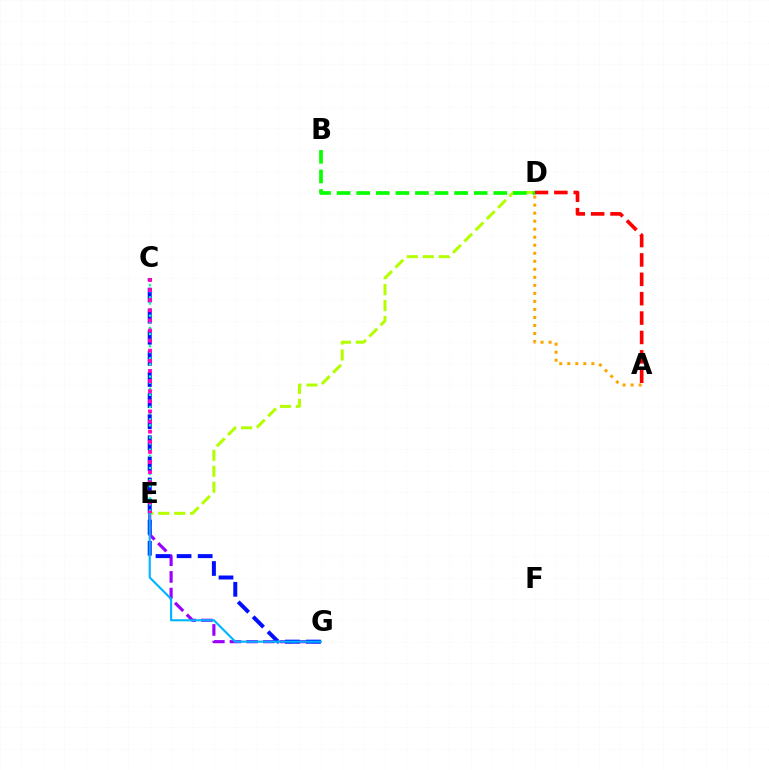{('E', 'G'): [{'color': '#9b00ff', 'line_style': 'dashed', 'thickness': 2.26}, {'color': '#00b5ff', 'line_style': 'solid', 'thickness': 1.53}], ('A', 'D'): [{'color': '#ff0000', 'line_style': 'dashed', 'thickness': 2.63}, {'color': '#ffa500', 'line_style': 'dotted', 'thickness': 2.18}], ('D', 'E'): [{'color': '#b3ff00', 'line_style': 'dashed', 'thickness': 2.16}], ('C', 'G'): [{'color': '#0010ff', 'line_style': 'dashed', 'thickness': 2.87}], ('C', 'E'): [{'color': '#00ff9d', 'line_style': 'dotted', 'thickness': 1.65}, {'color': '#ff00bd', 'line_style': 'dotted', 'thickness': 2.75}], ('B', 'D'): [{'color': '#08ff00', 'line_style': 'dashed', 'thickness': 2.66}]}